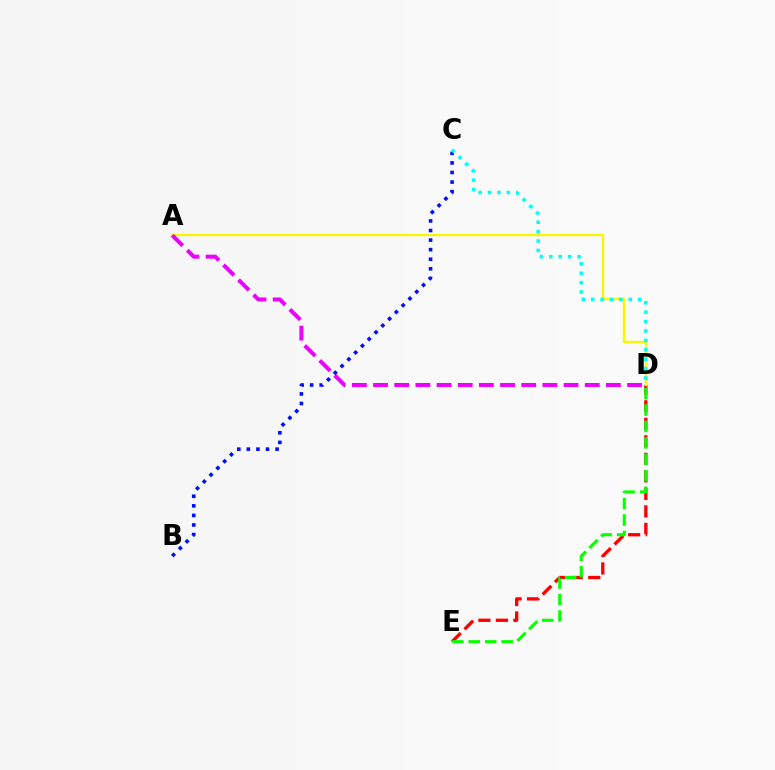{('D', 'E'): [{'color': '#ff0000', 'line_style': 'dashed', 'thickness': 2.38}, {'color': '#08ff00', 'line_style': 'dashed', 'thickness': 2.23}], ('A', 'D'): [{'color': '#fcf500', 'line_style': 'solid', 'thickness': 1.69}, {'color': '#ee00ff', 'line_style': 'dashed', 'thickness': 2.88}], ('B', 'C'): [{'color': '#0010ff', 'line_style': 'dotted', 'thickness': 2.6}], ('C', 'D'): [{'color': '#00fff6', 'line_style': 'dotted', 'thickness': 2.56}]}